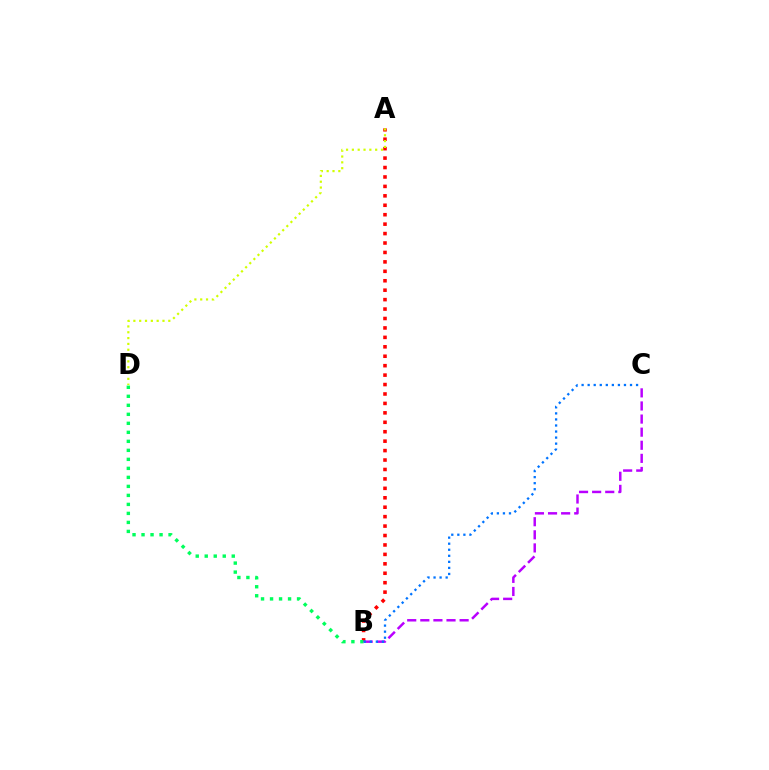{('A', 'B'): [{'color': '#ff0000', 'line_style': 'dotted', 'thickness': 2.56}], ('B', 'D'): [{'color': '#00ff5c', 'line_style': 'dotted', 'thickness': 2.45}], ('B', 'C'): [{'color': '#b900ff', 'line_style': 'dashed', 'thickness': 1.78}, {'color': '#0074ff', 'line_style': 'dotted', 'thickness': 1.64}], ('A', 'D'): [{'color': '#d1ff00', 'line_style': 'dotted', 'thickness': 1.58}]}